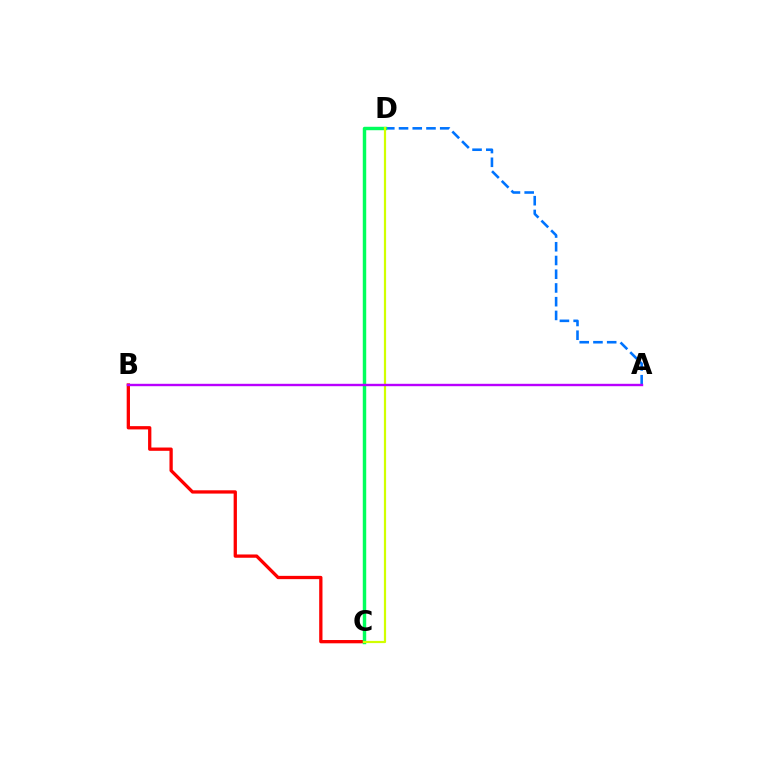{('A', 'D'): [{'color': '#0074ff', 'line_style': 'dashed', 'thickness': 1.87}], ('B', 'C'): [{'color': '#ff0000', 'line_style': 'solid', 'thickness': 2.37}], ('C', 'D'): [{'color': '#00ff5c', 'line_style': 'solid', 'thickness': 2.47}, {'color': '#d1ff00', 'line_style': 'solid', 'thickness': 1.59}], ('A', 'B'): [{'color': '#b900ff', 'line_style': 'solid', 'thickness': 1.73}]}